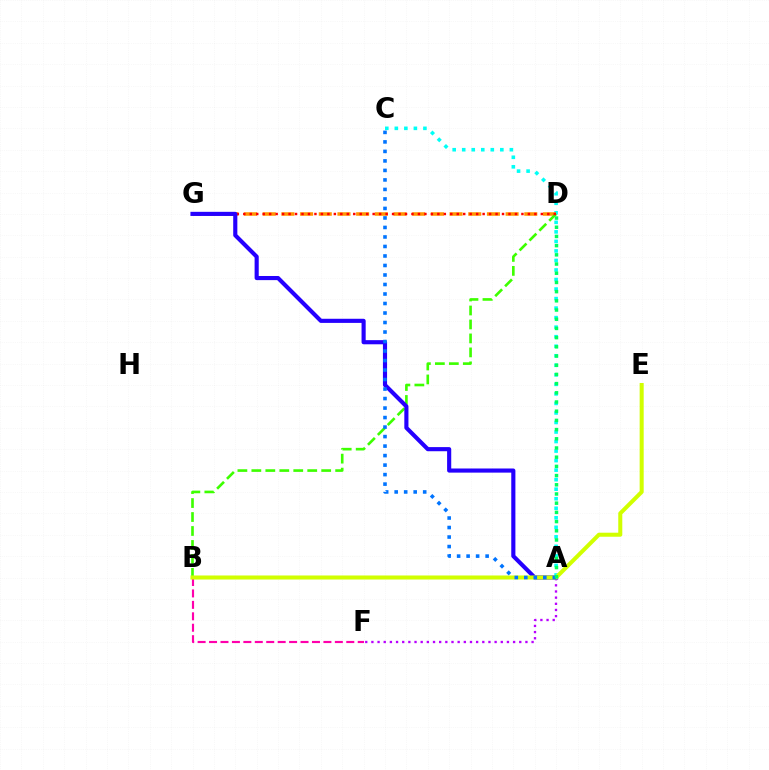{('A', 'C'): [{'color': '#00fff6', 'line_style': 'dotted', 'thickness': 2.59}, {'color': '#0074ff', 'line_style': 'dotted', 'thickness': 2.58}], ('D', 'G'): [{'color': '#ff9400', 'line_style': 'dashed', 'thickness': 2.54}, {'color': '#ff0000', 'line_style': 'dotted', 'thickness': 1.76}], ('A', 'F'): [{'color': '#b900ff', 'line_style': 'dotted', 'thickness': 1.67}], ('B', 'D'): [{'color': '#3dff00', 'line_style': 'dashed', 'thickness': 1.9}], ('B', 'F'): [{'color': '#ff00ac', 'line_style': 'dashed', 'thickness': 1.55}], ('A', 'G'): [{'color': '#2500ff', 'line_style': 'solid', 'thickness': 2.97}], ('B', 'E'): [{'color': '#d1ff00', 'line_style': 'solid', 'thickness': 2.91}], ('A', 'D'): [{'color': '#00ff5c', 'line_style': 'dotted', 'thickness': 2.5}]}